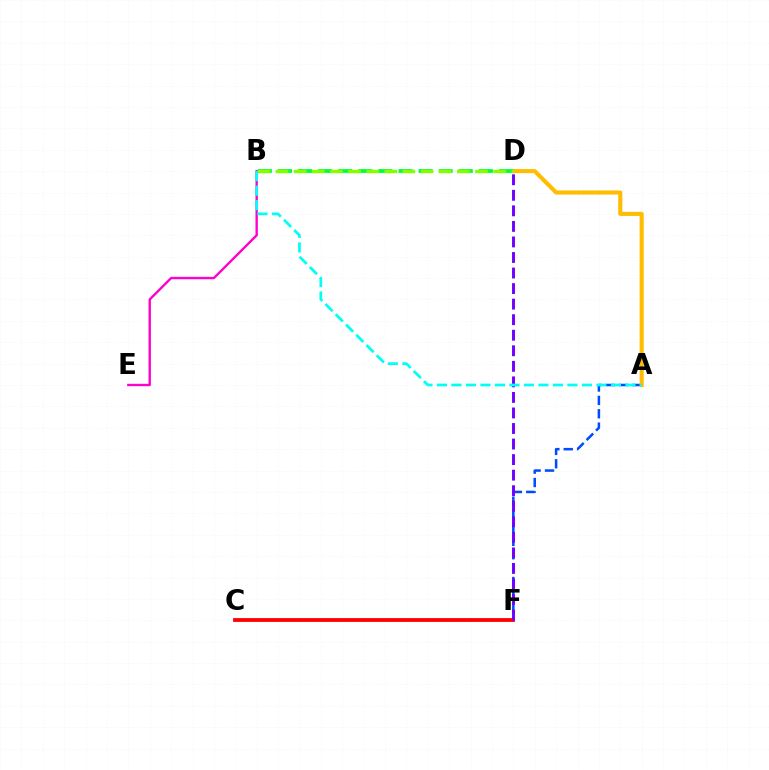{('A', 'F'): [{'color': '#004bff', 'line_style': 'dashed', 'thickness': 1.82}], ('A', 'D'): [{'color': '#ffbd00', 'line_style': 'solid', 'thickness': 2.95}], ('B', 'D'): [{'color': '#00ff39', 'line_style': 'dashed', 'thickness': 2.73}, {'color': '#84ff00', 'line_style': 'dashed', 'thickness': 2.46}], ('B', 'E'): [{'color': '#ff00cf', 'line_style': 'solid', 'thickness': 1.71}], ('C', 'F'): [{'color': '#ff0000', 'line_style': 'solid', 'thickness': 2.73}], ('D', 'F'): [{'color': '#7200ff', 'line_style': 'dashed', 'thickness': 2.11}], ('A', 'B'): [{'color': '#00fff6', 'line_style': 'dashed', 'thickness': 1.97}]}